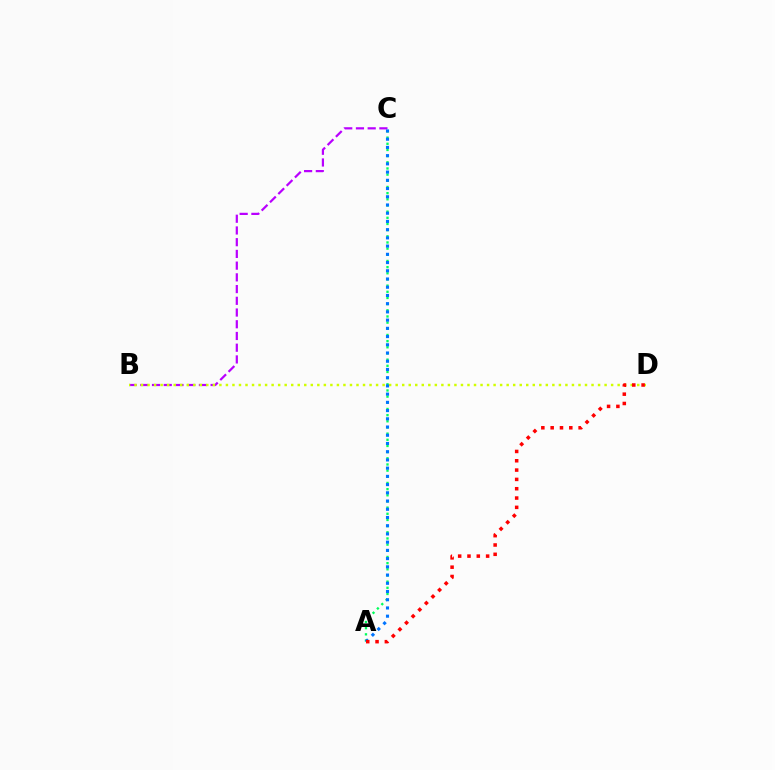{('B', 'C'): [{'color': '#b900ff', 'line_style': 'dashed', 'thickness': 1.59}], ('B', 'D'): [{'color': '#d1ff00', 'line_style': 'dotted', 'thickness': 1.77}], ('A', 'C'): [{'color': '#00ff5c', 'line_style': 'dotted', 'thickness': 1.68}, {'color': '#0074ff', 'line_style': 'dotted', 'thickness': 2.23}], ('A', 'D'): [{'color': '#ff0000', 'line_style': 'dotted', 'thickness': 2.53}]}